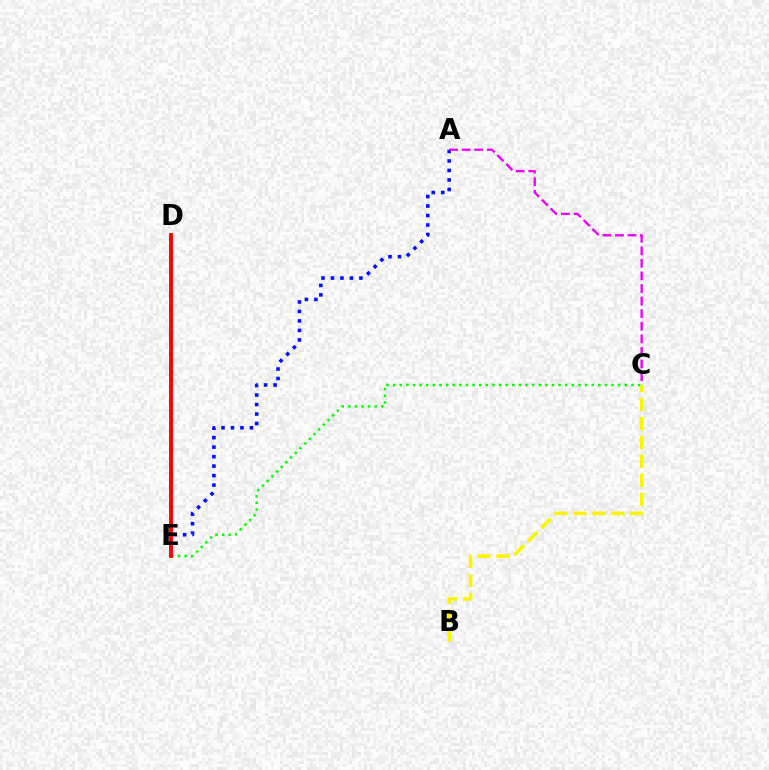{('B', 'C'): [{'color': '#fcf500', 'line_style': 'dashed', 'thickness': 2.57}], ('A', 'E'): [{'color': '#0010ff', 'line_style': 'dotted', 'thickness': 2.58}], ('A', 'C'): [{'color': '#ee00ff', 'line_style': 'dashed', 'thickness': 1.71}], ('D', 'E'): [{'color': '#00fff6', 'line_style': 'dotted', 'thickness': 2.16}, {'color': '#ff0000', 'line_style': 'solid', 'thickness': 2.79}], ('C', 'E'): [{'color': '#08ff00', 'line_style': 'dotted', 'thickness': 1.8}]}